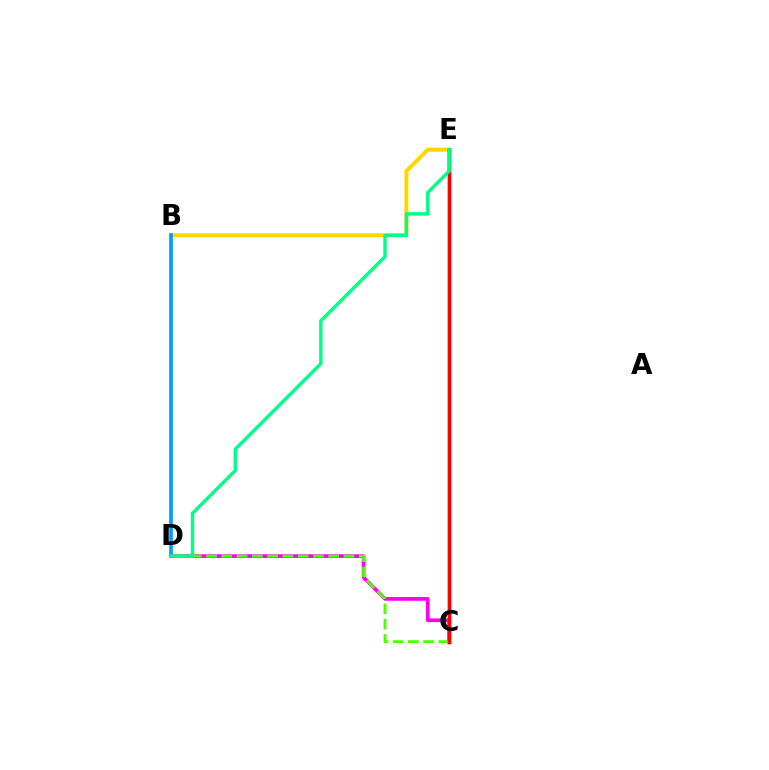{('B', 'E'): [{'color': '#ffd500', 'line_style': 'solid', 'thickness': 2.89}], ('C', 'E'): [{'color': '#3700ff', 'line_style': 'solid', 'thickness': 2.35}, {'color': '#ff0000', 'line_style': 'solid', 'thickness': 2.5}], ('C', 'D'): [{'color': '#ff00ed', 'line_style': 'solid', 'thickness': 2.66}, {'color': '#4fff00', 'line_style': 'dashed', 'thickness': 2.07}], ('B', 'D'): [{'color': '#009eff', 'line_style': 'solid', 'thickness': 2.65}], ('D', 'E'): [{'color': '#00ff86', 'line_style': 'solid', 'thickness': 2.45}]}